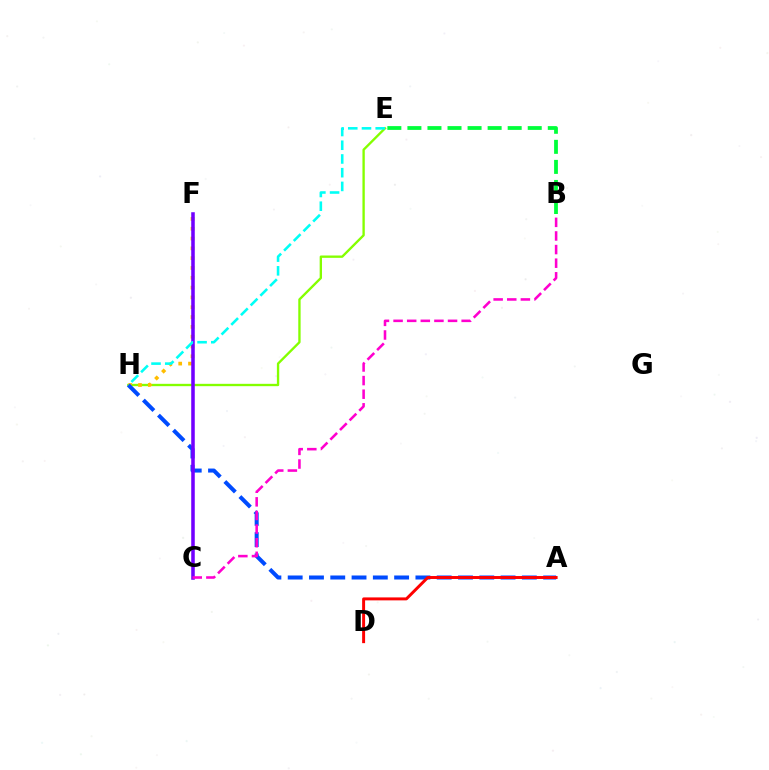{('E', 'H'): [{'color': '#84ff00', 'line_style': 'solid', 'thickness': 1.69}, {'color': '#00fff6', 'line_style': 'dashed', 'thickness': 1.86}], ('F', 'H'): [{'color': '#ffbd00', 'line_style': 'dotted', 'thickness': 2.67}], ('A', 'H'): [{'color': '#004bff', 'line_style': 'dashed', 'thickness': 2.89}], ('C', 'F'): [{'color': '#7200ff', 'line_style': 'solid', 'thickness': 2.55}], ('A', 'D'): [{'color': '#ff0000', 'line_style': 'solid', 'thickness': 2.13}], ('B', 'E'): [{'color': '#00ff39', 'line_style': 'dashed', 'thickness': 2.72}], ('B', 'C'): [{'color': '#ff00cf', 'line_style': 'dashed', 'thickness': 1.85}]}